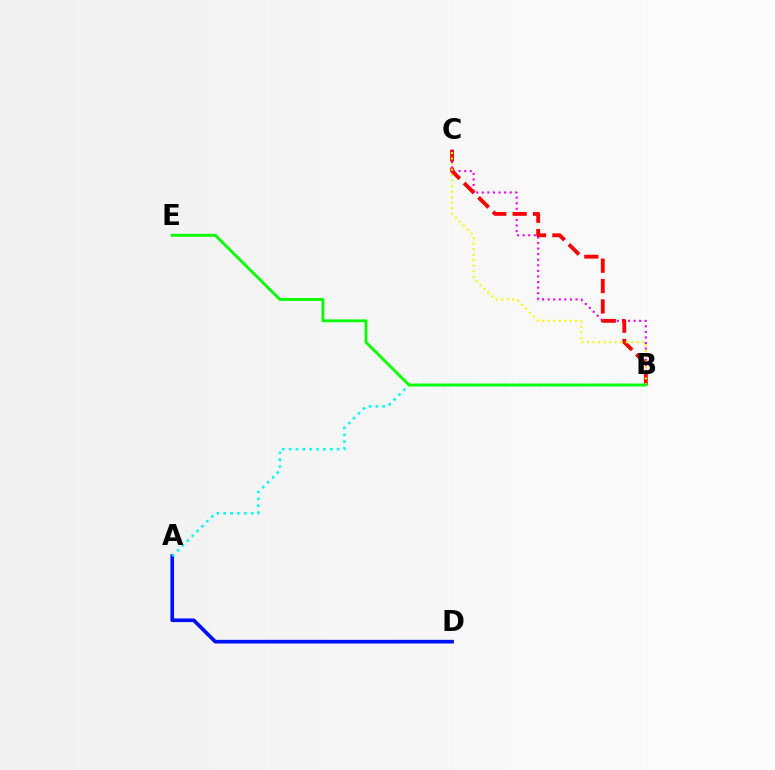{('A', 'D'): [{'color': '#0010ff', 'line_style': 'solid', 'thickness': 2.64}], ('B', 'C'): [{'color': '#ee00ff', 'line_style': 'dotted', 'thickness': 1.51}, {'color': '#ff0000', 'line_style': 'dashed', 'thickness': 2.77}, {'color': '#fcf500', 'line_style': 'dotted', 'thickness': 1.5}], ('A', 'B'): [{'color': '#00fff6', 'line_style': 'dotted', 'thickness': 1.87}], ('B', 'E'): [{'color': '#08ff00', 'line_style': 'solid', 'thickness': 2.06}]}